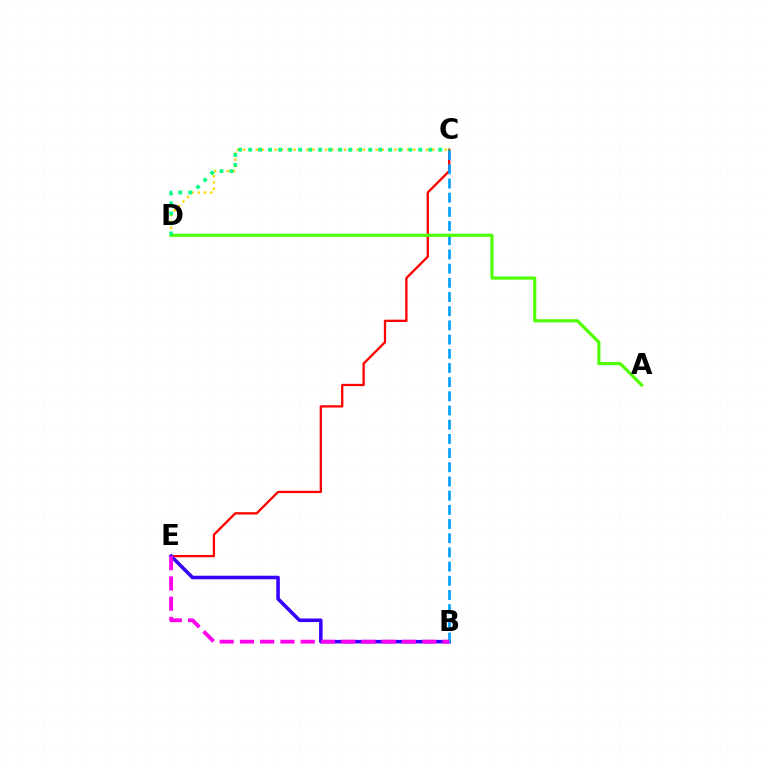{('C', 'E'): [{'color': '#ff0000', 'line_style': 'solid', 'thickness': 1.66}], ('B', 'E'): [{'color': '#3700ff', 'line_style': 'solid', 'thickness': 2.55}, {'color': '#ff00ed', 'line_style': 'dashed', 'thickness': 2.75}], ('C', 'D'): [{'color': '#ffd500', 'line_style': 'dotted', 'thickness': 1.71}, {'color': '#00ff86', 'line_style': 'dotted', 'thickness': 2.72}], ('B', 'C'): [{'color': '#009eff', 'line_style': 'dashed', 'thickness': 1.93}], ('A', 'D'): [{'color': '#4fff00', 'line_style': 'solid', 'thickness': 2.27}]}